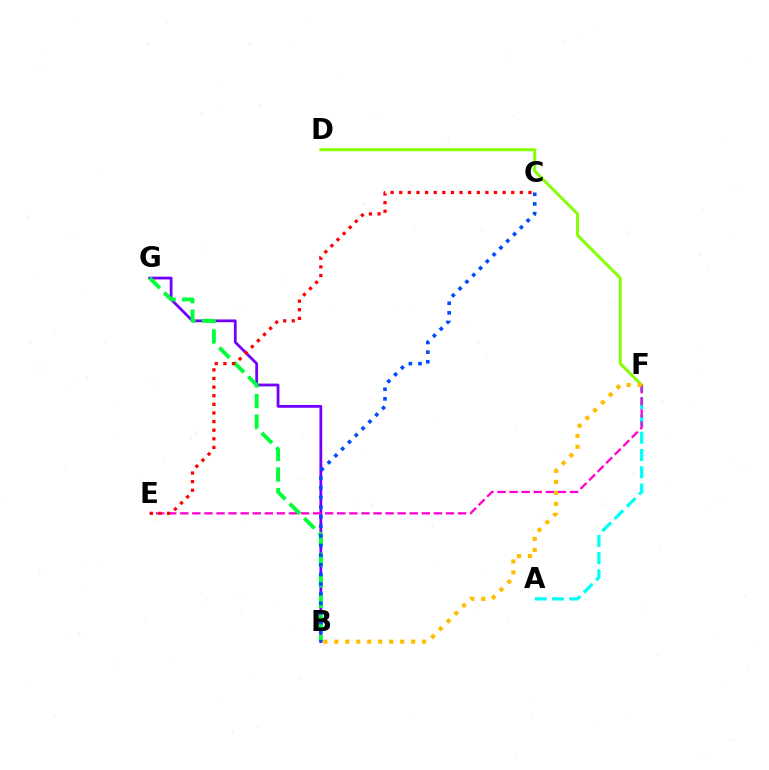{('D', 'F'): [{'color': '#84ff00', 'line_style': 'solid', 'thickness': 2.13}], ('A', 'F'): [{'color': '#00fff6', 'line_style': 'dashed', 'thickness': 2.35}], ('B', 'G'): [{'color': '#7200ff', 'line_style': 'solid', 'thickness': 2.0}, {'color': '#00ff39', 'line_style': 'dashed', 'thickness': 2.8}], ('E', 'F'): [{'color': '#ff00cf', 'line_style': 'dashed', 'thickness': 1.64}], ('C', 'E'): [{'color': '#ff0000', 'line_style': 'dotted', 'thickness': 2.34}], ('B', 'C'): [{'color': '#004bff', 'line_style': 'dotted', 'thickness': 2.61}], ('B', 'F'): [{'color': '#ffbd00', 'line_style': 'dotted', 'thickness': 2.98}]}